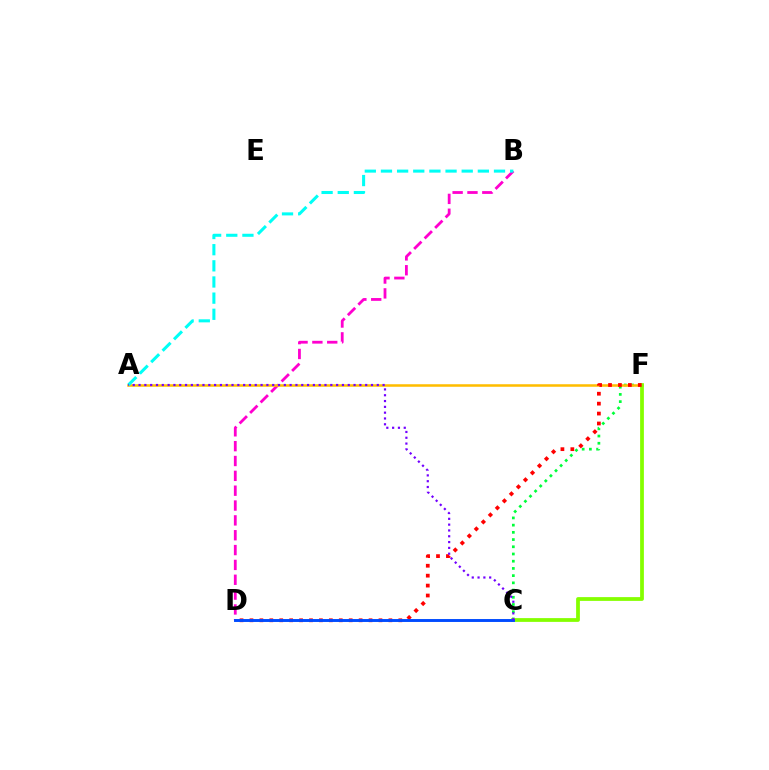{('C', 'F'): [{'color': '#00ff39', 'line_style': 'dotted', 'thickness': 1.96}, {'color': '#84ff00', 'line_style': 'solid', 'thickness': 2.71}], ('B', 'D'): [{'color': '#ff00cf', 'line_style': 'dashed', 'thickness': 2.02}], ('A', 'F'): [{'color': '#ffbd00', 'line_style': 'solid', 'thickness': 1.82}], ('D', 'F'): [{'color': '#ff0000', 'line_style': 'dotted', 'thickness': 2.7}], ('A', 'B'): [{'color': '#00fff6', 'line_style': 'dashed', 'thickness': 2.19}], ('C', 'D'): [{'color': '#004bff', 'line_style': 'solid', 'thickness': 2.1}], ('A', 'C'): [{'color': '#7200ff', 'line_style': 'dotted', 'thickness': 1.58}]}